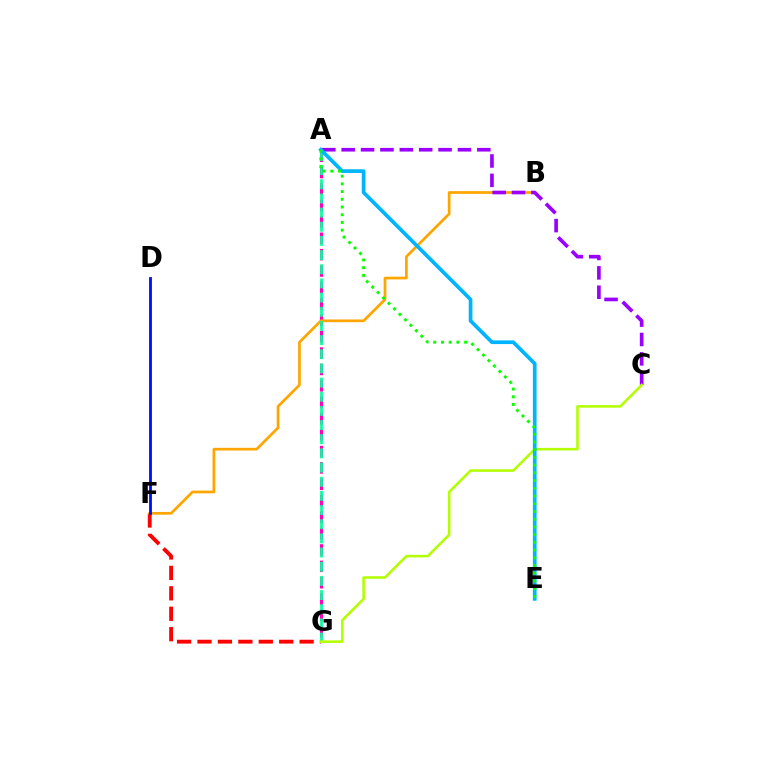{('F', 'G'): [{'color': '#ff0000', 'line_style': 'dashed', 'thickness': 2.78}], ('A', 'G'): [{'color': '#ff00bd', 'line_style': 'dashed', 'thickness': 2.23}, {'color': '#00ff9d', 'line_style': 'dashed', 'thickness': 1.92}], ('B', 'F'): [{'color': '#ffa500', 'line_style': 'solid', 'thickness': 1.95}], ('A', 'C'): [{'color': '#9b00ff', 'line_style': 'dashed', 'thickness': 2.63}], ('C', 'G'): [{'color': '#b3ff00', 'line_style': 'solid', 'thickness': 1.84}], ('A', 'E'): [{'color': '#00b5ff', 'line_style': 'solid', 'thickness': 2.67}, {'color': '#08ff00', 'line_style': 'dotted', 'thickness': 2.1}], ('D', 'F'): [{'color': '#0010ff', 'line_style': 'solid', 'thickness': 2.03}]}